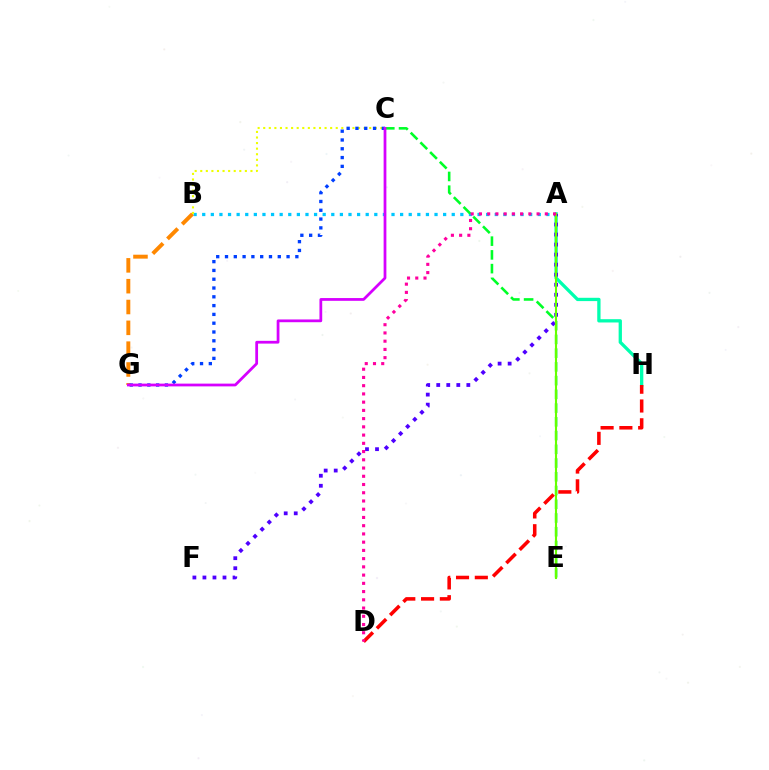{('A', 'B'): [{'color': '#00c7ff', 'line_style': 'dotted', 'thickness': 2.34}], ('B', 'G'): [{'color': '#ff8800', 'line_style': 'dashed', 'thickness': 2.83}], ('C', 'E'): [{'color': '#00ff27', 'line_style': 'dashed', 'thickness': 1.87}], ('A', 'H'): [{'color': '#00ffaf', 'line_style': 'solid', 'thickness': 2.37}], ('A', 'F'): [{'color': '#4f00ff', 'line_style': 'dotted', 'thickness': 2.73}], ('A', 'E'): [{'color': '#66ff00', 'line_style': 'solid', 'thickness': 1.51}], ('B', 'C'): [{'color': '#eeff00', 'line_style': 'dotted', 'thickness': 1.52}], ('D', 'H'): [{'color': '#ff0000', 'line_style': 'dashed', 'thickness': 2.55}], ('C', 'G'): [{'color': '#003fff', 'line_style': 'dotted', 'thickness': 2.39}, {'color': '#d600ff', 'line_style': 'solid', 'thickness': 1.99}], ('A', 'D'): [{'color': '#ff00a0', 'line_style': 'dotted', 'thickness': 2.24}]}